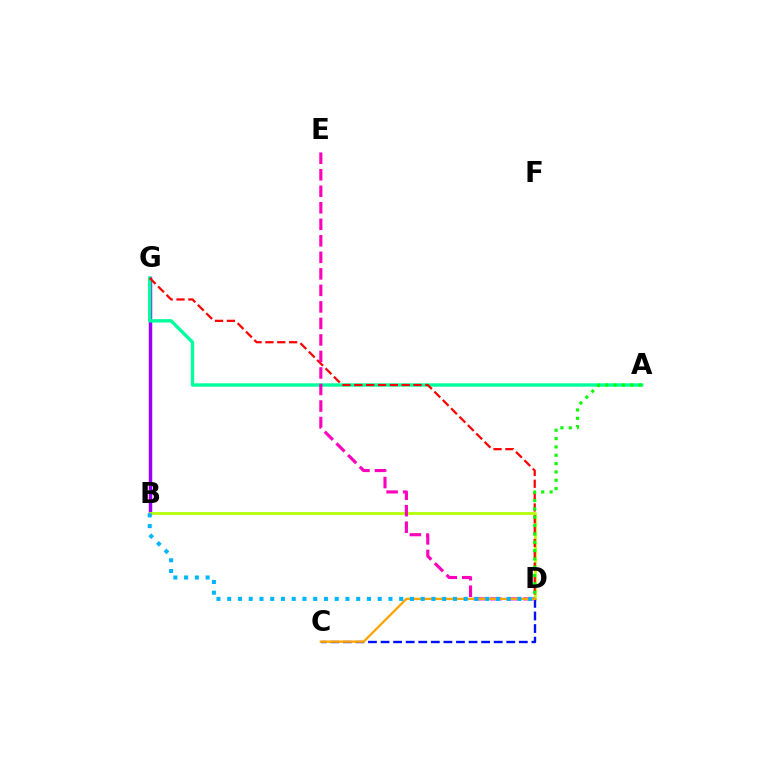{('B', 'G'): [{'color': '#9b00ff', 'line_style': 'solid', 'thickness': 2.49}], ('A', 'G'): [{'color': '#00ff9d', 'line_style': 'solid', 'thickness': 2.42}], ('B', 'D'): [{'color': '#b3ff00', 'line_style': 'solid', 'thickness': 1.95}, {'color': '#00b5ff', 'line_style': 'dotted', 'thickness': 2.92}], ('C', 'D'): [{'color': '#0010ff', 'line_style': 'dashed', 'thickness': 1.71}, {'color': '#ffa500', 'line_style': 'solid', 'thickness': 1.68}], ('D', 'G'): [{'color': '#ff0000', 'line_style': 'dashed', 'thickness': 1.61}], ('D', 'E'): [{'color': '#ff00bd', 'line_style': 'dashed', 'thickness': 2.24}], ('A', 'D'): [{'color': '#08ff00', 'line_style': 'dotted', 'thickness': 2.26}]}